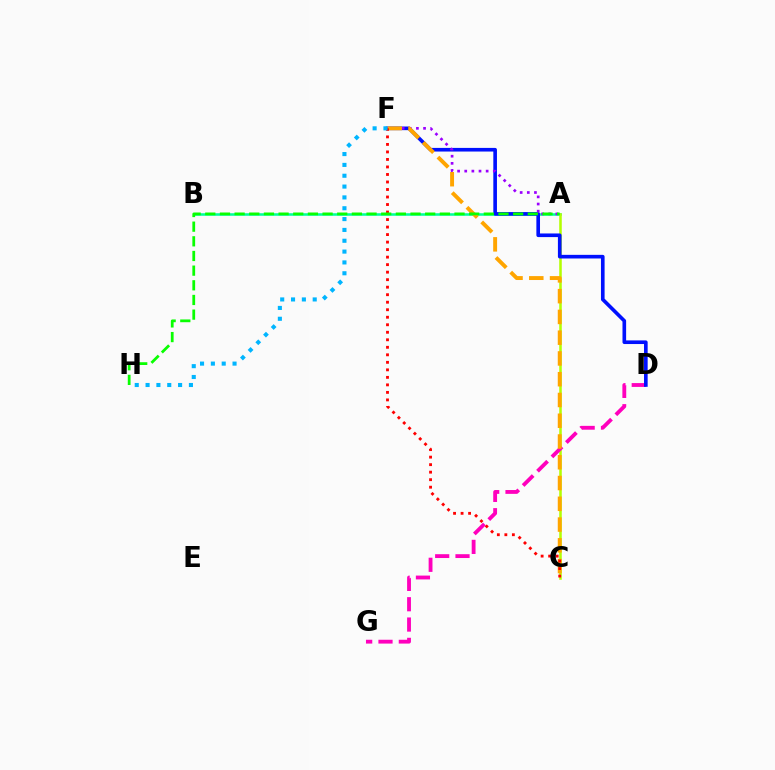{('A', 'B'): [{'color': '#00ff9d', 'line_style': 'solid', 'thickness': 1.83}], ('A', 'C'): [{'color': '#b3ff00', 'line_style': 'solid', 'thickness': 1.83}], ('D', 'G'): [{'color': '#ff00bd', 'line_style': 'dashed', 'thickness': 2.76}], ('D', 'F'): [{'color': '#0010ff', 'line_style': 'solid', 'thickness': 2.62}], ('A', 'F'): [{'color': '#9b00ff', 'line_style': 'dotted', 'thickness': 1.94}], ('C', 'F'): [{'color': '#ffa500', 'line_style': 'dashed', 'thickness': 2.82}, {'color': '#ff0000', 'line_style': 'dotted', 'thickness': 2.04}], ('F', 'H'): [{'color': '#00b5ff', 'line_style': 'dotted', 'thickness': 2.94}], ('A', 'H'): [{'color': '#08ff00', 'line_style': 'dashed', 'thickness': 1.99}]}